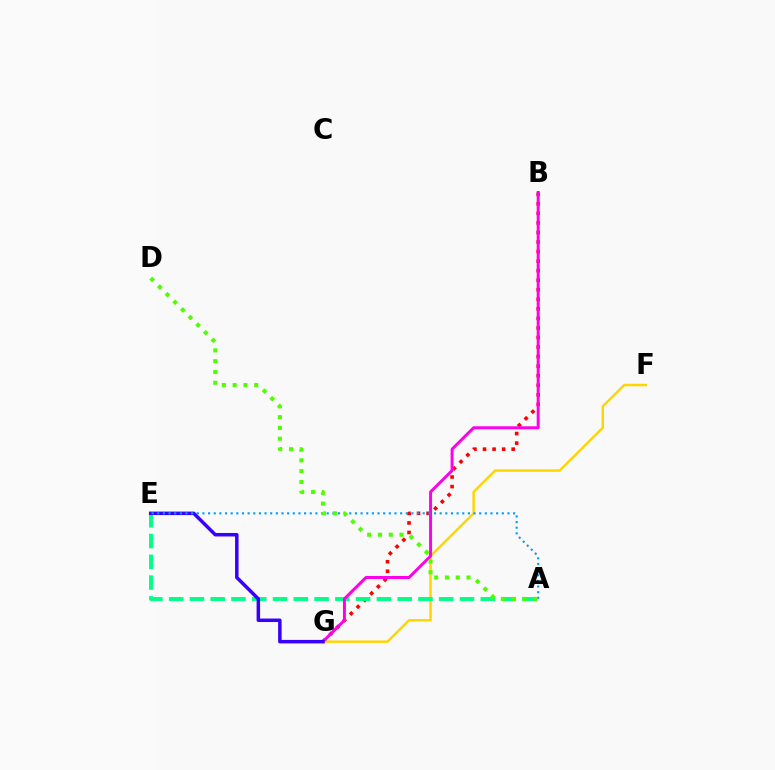{('B', 'G'): [{'color': '#ff0000', 'line_style': 'dotted', 'thickness': 2.59}, {'color': '#ff00ed', 'line_style': 'solid', 'thickness': 2.14}], ('F', 'G'): [{'color': '#ffd500', 'line_style': 'solid', 'thickness': 1.76}], ('A', 'E'): [{'color': '#00ff86', 'line_style': 'dashed', 'thickness': 2.82}, {'color': '#009eff', 'line_style': 'dotted', 'thickness': 1.53}], ('E', 'G'): [{'color': '#3700ff', 'line_style': 'solid', 'thickness': 2.52}], ('A', 'D'): [{'color': '#4fff00', 'line_style': 'dotted', 'thickness': 2.93}]}